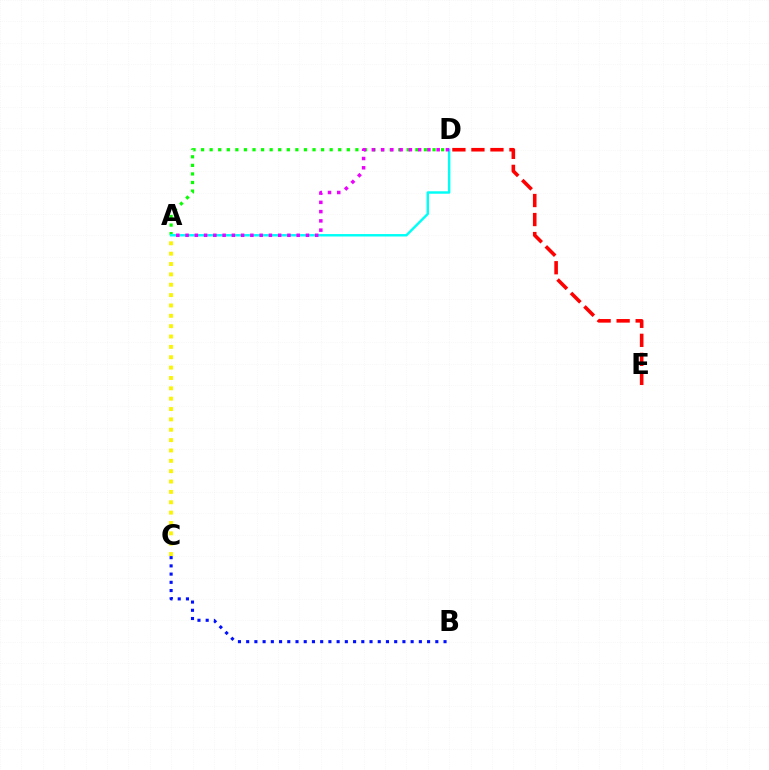{('D', 'E'): [{'color': '#ff0000', 'line_style': 'dashed', 'thickness': 2.58}], ('A', 'D'): [{'color': '#08ff00', 'line_style': 'dotted', 'thickness': 2.33}, {'color': '#00fff6', 'line_style': 'solid', 'thickness': 1.75}, {'color': '#ee00ff', 'line_style': 'dotted', 'thickness': 2.52}], ('B', 'C'): [{'color': '#0010ff', 'line_style': 'dotted', 'thickness': 2.23}], ('A', 'C'): [{'color': '#fcf500', 'line_style': 'dotted', 'thickness': 2.81}]}